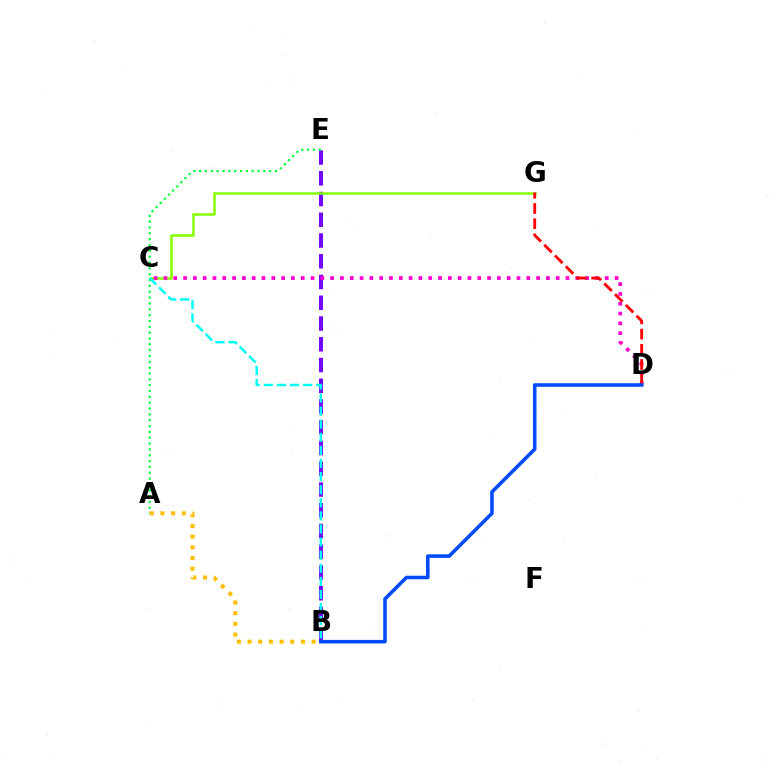{('B', 'E'): [{'color': '#7200ff', 'line_style': 'dashed', 'thickness': 2.82}], ('C', 'G'): [{'color': '#84ff00', 'line_style': 'solid', 'thickness': 1.81}], ('C', 'D'): [{'color': '#ff00cf', 'line_style': 'dotted', 'thickness': 2.66}], ('A', 'E'): [{'color': '#00ff39', 'line_style': 'dotted', 'thickness': 1.59}], ('B', 'C'): [{'color': '#00fff6', 'line_style': 'dashed', 'thickness': 1.78}], ('A', 'B'): [{'color': '#ffbd00', 'line_style': 'dotted', 'thickness': 2.9}], ('D', 'G'): [{'color': '#ff0000', 'line_style': 'dashed', 'thickness': 2.07}], ('B', 'D'): [{'color': '#004bff', 'line_style': 'solid', 'thickness': 2.55}]}